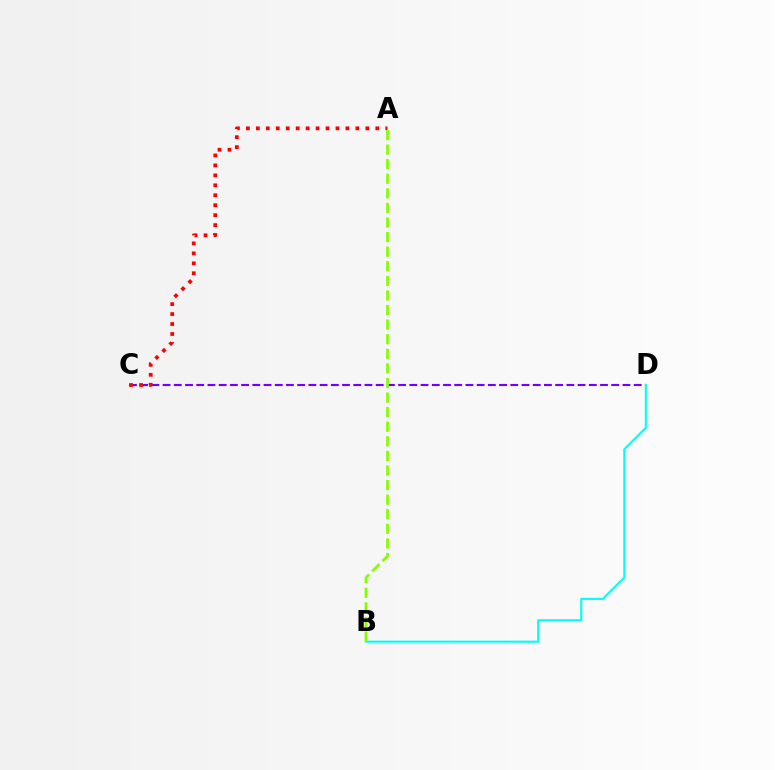{('C', 'D'): [{'color': '#7200ff', 'line_style': 'dashed', 'thickness': 1.52}], ('B', 'D'): [{'color': '#00fff6', 'line_style': 'solid', 'thickness': 1.51}], ('A', 'C'): [{'color': '#ff0000', 'line_style': 'dotted', 'thickness': 2.7}], ('A', 'B'): [{'color': '#84ff00', 'line_style': 'dashed', 'thickness': 1.98}]}